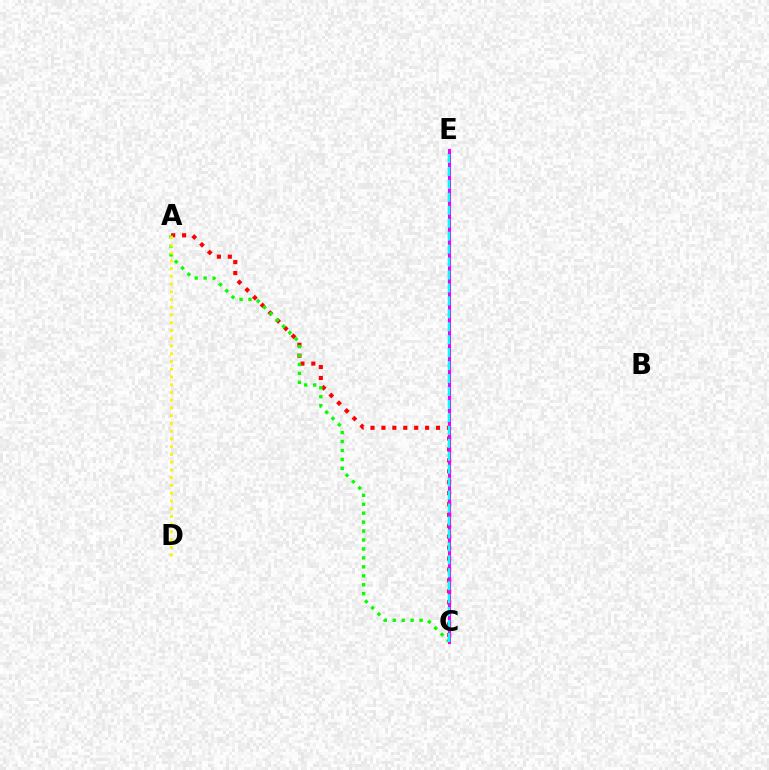{('A', 'C'): [{'color': '#ff0000', 'line_style': 'dotted', 'thickness': 2.97}, {'color': '#08ff00', 'line_style': 'dotted', 'thickness': 2.43}], ('C', 'E'): [{'color': '#0010ff', 'line_style': 'dotted', 'thickness': 1.53}, {'color': '#ee00ff', 'line_style': 'solid', 'thickness': 2.21}, {'color': '#00fff6', 'line_style': 'dashed', 'thickness': 1.76}], ('A', 'D'): [{'color': '#fcf500', 'line_style': 'dotted', 'thickness': 2.1}]}